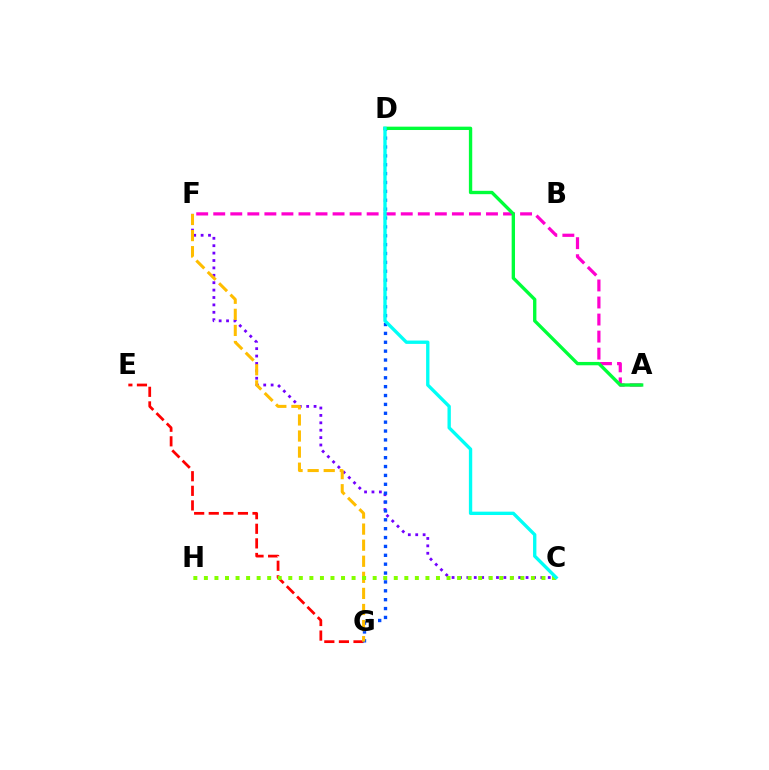{('E', 'G'): [{'color': '#ff0000', 'line_style': 'dashed', 'thickness': 1.98}], ('C', 'F'): [{'color': '#7200ff', 'line_style': 'dotted', 'thickness': 2.01}], ('D', 'G'): [{'color': '#004bff', 'line_style': 'dotted', 'thickness': 2.41}], ('F', 'G'): [{'color': '#ffbd00', 'line_style': 'dashed', 'thickness': 2.18}], ('A', 'F'): [{'color': '#ff00cf', 'line_style': 'dashed', 'thickness': 2.32}], ('C', 'H'): [{'color': '#84ff00', 'line_style': 'dotted', 'thickness': 2.87}], ('A', 'D'): [{'color': '#00ff39', 'line_style': 'solid', 'thickness': 2.41}], ('C', 'D'): [{'color': '#00fff6', 'line_style': 'solid', 'thickness': 2.41}]}